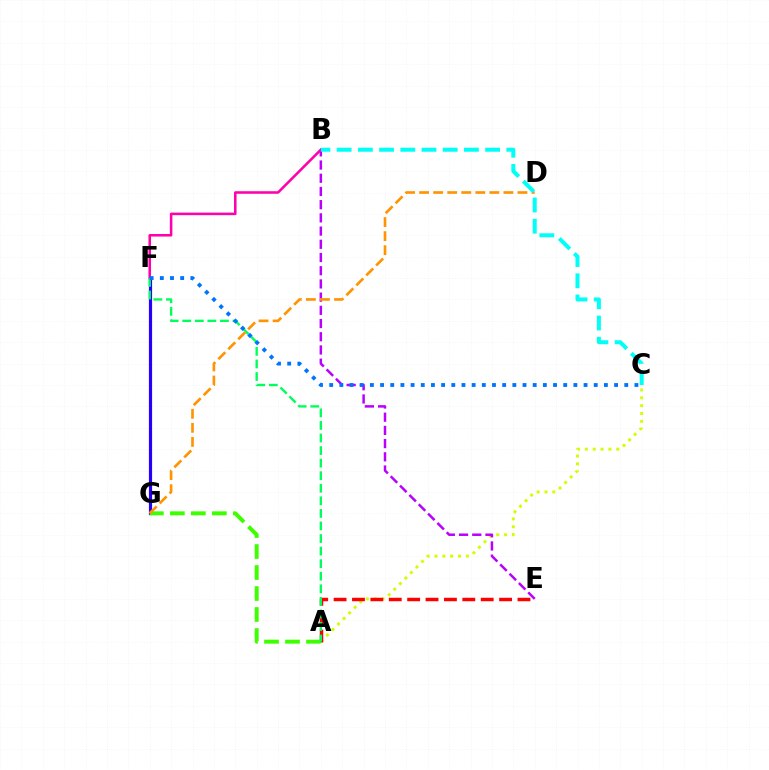{('A', 'C'): [{'color': '#d1ff00', 'line_style': 'dotted', 'thickness': 2.13}], ('A', 'E'): [{'color': '#ff0000', 'line_style': 'dashed', 'thickness': 2.5}], ('F', 'G'): [{'color': '#2500ff', 'line_style': 'solid', 'thickness': 2.28}], ('B', 'E'): [{'color': '#b900ff', 'line_style': 'dashed', 'thickness': 1.79}], ('A', 'G'): [{'color': '#3dff00', 'line_style': 'dashed', 'thickness': 2.85}], ('B', 'F'): [{'color': '#ff00ac', 'line_style': 'solid', 'thickness': 1.83}], ('A', 'F'): [{'color': '#00ff5c', 'line_style': 'dashed', 'thickness': 1.71}], ('D', 'G'): [{'color': '#ff9400', 'line_style': 'dashed', 'thickness': 1.91}], ('C', 'F'): [{'color': '#0074ff', 'line_style': 'dotted', 'thickness': 2.76}], ('B', 'C'): [{'color': '#00fff6', 'line_style': 'dashed', 'thickness': 2.88}]}